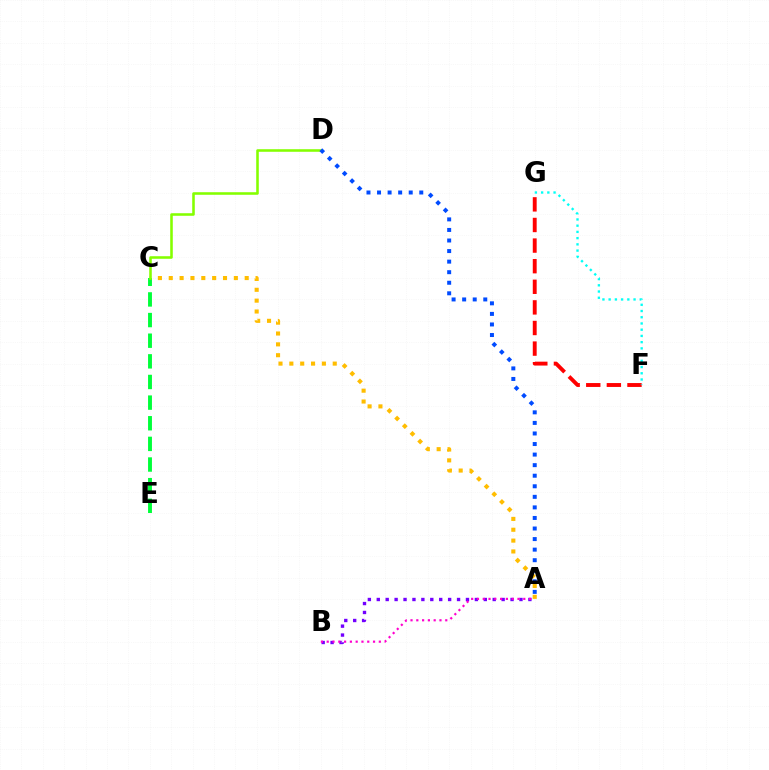{('A', 'C'): [{'color': '#ffbd00', 'line_style': 'dotted', 'thickness': 2.95}], ('C', 'E'): [{'color': '#00ff39', 'line_style': 'dashed', 'thickness': 2.8}], ('F', 'G'): [{'color': '#ff0000', 'line_style': 'dashed', 'thickness': 2.8}, {'color': '#00fff6', 'line_style': 'dotted', 'thickness': 1.69}], ('C', 'D'): [{'color': '#84ff00', 'line_style': 'solid', 'thickness': 1.84}], ('A', 'D'): [{'color': '#004bff', 'line_style': 'dotted', 'thickness': 2.87}], ('A', 'B'): [{'color': '#7200ff', 'line_style': 'dotted', 'thickness': 2.42}, {'color': '#ff00cf', 'line_style': 'dotted', 'thickness': 1.57}]}